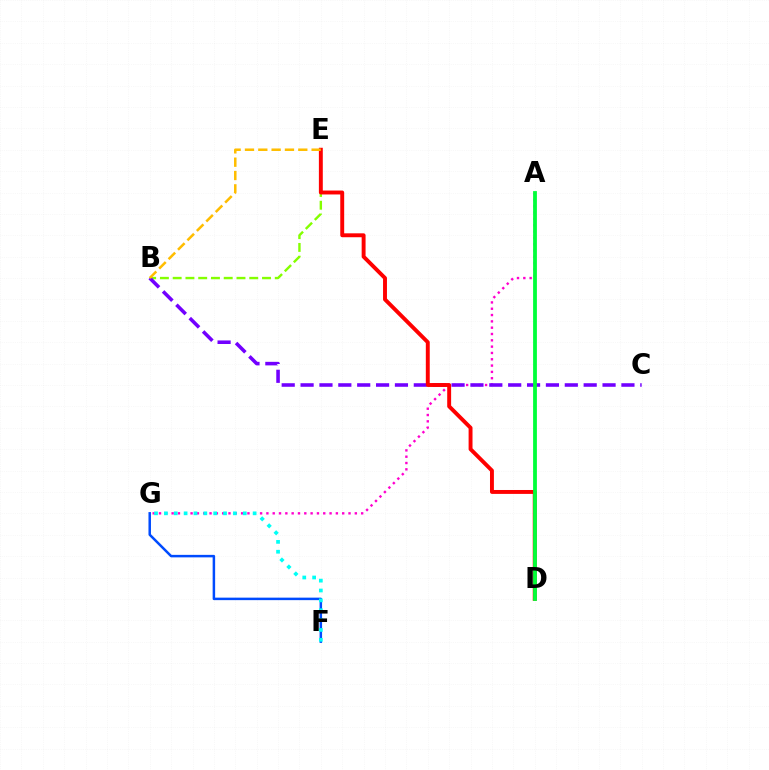{('B', 'E'): [{'color': '#84ff00', 'line_style': 'dashed', 'thickness': 1.73}, {'color': '#ffbd00', 'line_style': 'dashed', 'thickness': 1.81}], ('A', 'G'): [{'color': '#ff00cf', 'line_style': 'dotted', 'thickness': 1.72}], ('F', 'G'): [{'color': '#004bff', 'line_style': 'solid', 'thickness': 1.8}, {'color': '#00fff6', 'line_style': 'dotted', 'thickness': 2.68}], ('B', 'C'): [{'color': '#7200ff', 'line_style': 'dashed', 'thickness': 2.56}], ('D', 'E'): [{'color': '#ff0000', 'line_style': 'solid', 'thickness': 2.82}], ('A', 'D'): [{'color': '#00ff39', 'line_style': 'solid', 'thickness': 2.73}]}